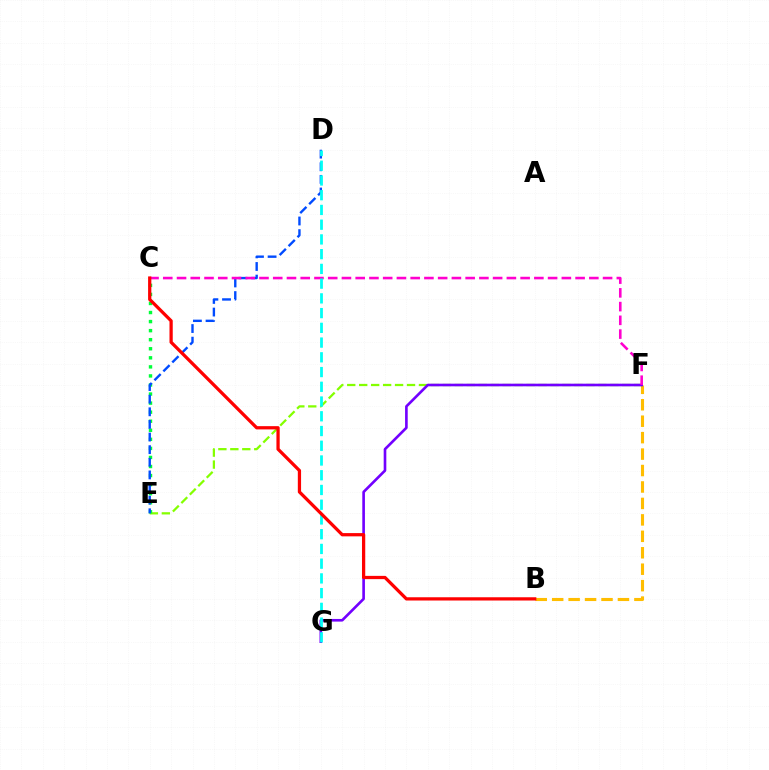{('E', 'F'): [{'color': '#84ff00', 'line_style': 'dashed', 'thickness': 1.62}], ('C', 'E'): [{'color': '#00ff39', 'line_style': 'dotted', 'thickness': 2.46}], ('B', 'F'): [{'color': '#ffbd00', 'line_style': 'dashed', 'thickness': 2.23}], ('F', 'G'): [{'color': '#7200ff', 'line_style': 'solid', 'thickness': 1.9}], ('D', 'E'): [{'color': '#004bff', 'line_style': 'dashed', 'thickness': 1.71}], ('C', 'F'): [{'color': '#ff00cf', 'line_style': 'dashed', 'thickness': 1.87}], ('D', 'G'): [{'color': '#00fff6', 'line_style': 'dashed', 'thickness': 2.0}], ('B', 'C'): [{'color': '#ff0000', 'line_style': 'solid', 'thickness': 2.34}]}